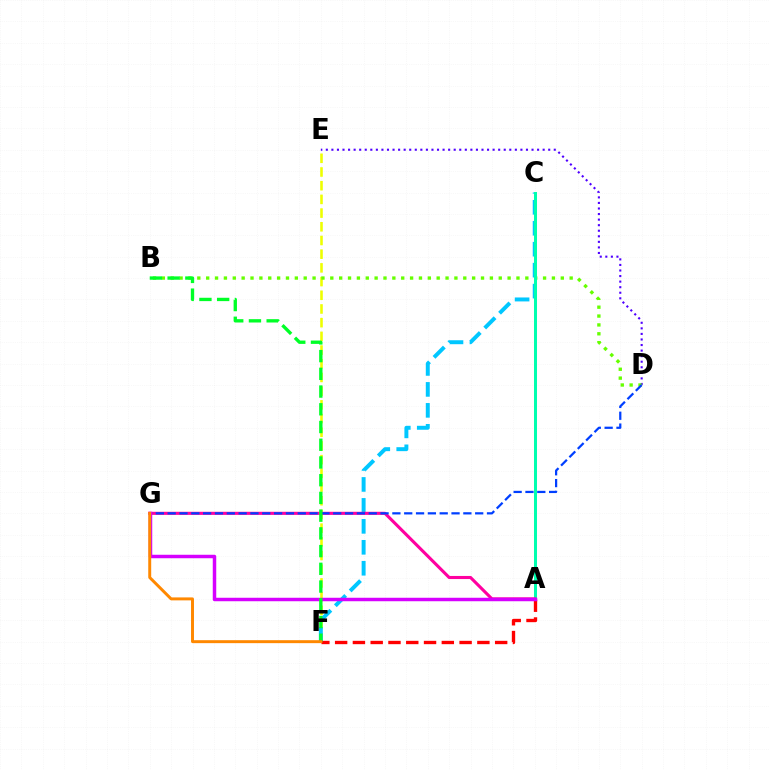{('E', 'F'): [{'color': '#eeff00', 'line_style': 'dashed', 'thickness': 1.86}], ('C', 'F'): [{'color': '#00c7ff', 'line_style': 'dashed', 'thickness': 2.85}], ('D', 'E'): [{'color': '#4f00ff', 'line_style': 'dotted', 'thickness': 1.51}], ('B', 'D'): [{'color': '#66ff00', 'line_style': 'dotted', 'thickness': 2.41}], ('A', 'C'): [{'color': '#00ffaf', 'line_style': 'solid', 'thickness': 2.17}], ('A', 'F'): [{'color': '#ff0000', 'line_style': 'dashed', 'thickness': 2.42}], ('A', 'G'): [{'color': '#ff00a0', 'line_style': 'solid', 'thickness': 2.23}, {'color': '#d600ff', 'line_style': 'solid', 'thickness': 2.5}], ('D', 'G'): [{'color': '#003fff', 'line_style': 'dashed', 'thickness': 1.61}], ('B', 'F'): [{'color': '#00ff27', 'line_style': 'dashed', 'thickness': 2.41}], ('F', 'G'): [{'color': '#ff8800', 'line_style': 'solid', 'thickness': 2.13}]}